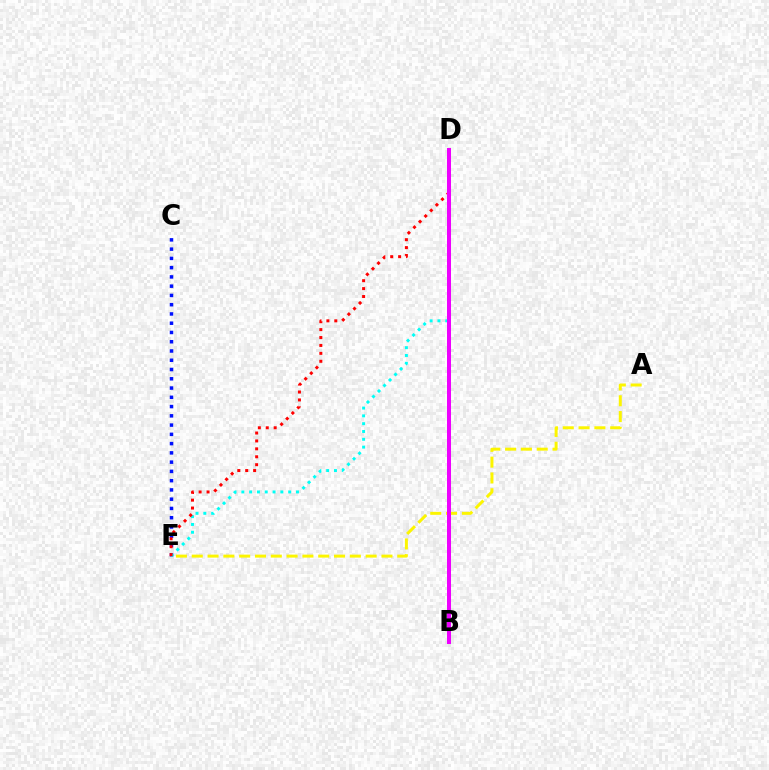{('A', 'E'): [{'color': '#fcf500', 'line_style': 'dashed', 'thickness': 2.15}], ('C', 'E'): [{'color': '#0010ff', 'line_style': 'dotted', 'thickness': 2.52}], ('B', 'D'): [{'color': '#08ff00', 'line_style': 'dotted', 'thickness': 2.75}, {'color': '#ee00ff', 'line_style': 'solid', 'thickness': 2.88}], ('D', 'E'): [{'color': '#00fff6', 'line_style': 'dotted', 'thickness': 2.12}, {'color': '#ff0000', 'line_style': 'dotted', 'thickness': 2.15}]}